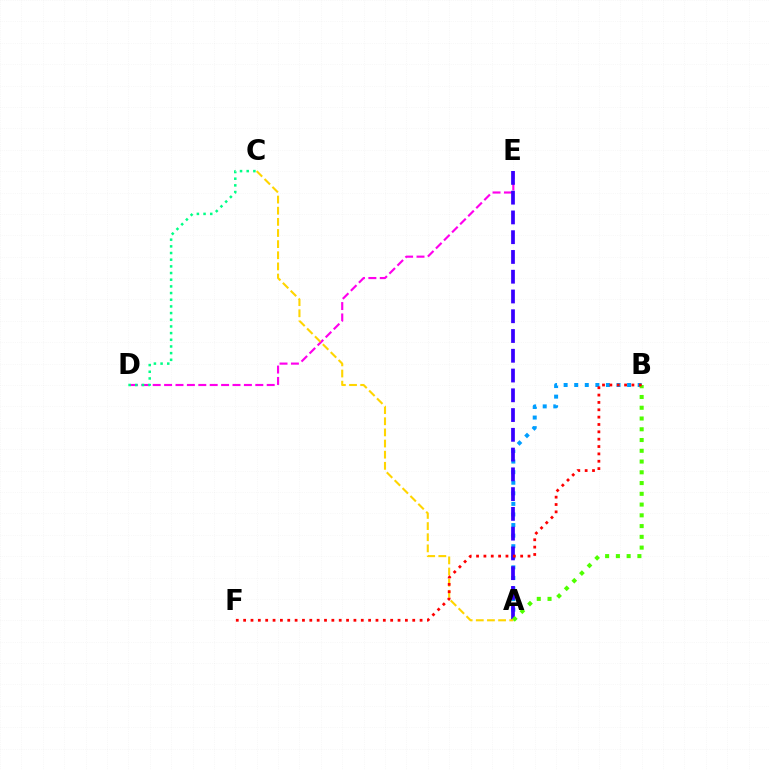{('A', 'B'): [{'color': '#009eff', 'line_style': 'dotted', 'thickness': 2.87}, {'color': '#4fff00', 'line_style': 'dotted', 'thickness': 2.92}], ('D', 'E'): [{'color': '#ff00ed', 'line_style': 'dashed', 'thickness': 1.55}], ('A', 'E'): [{'color': '#3700ff', 'line_style': 'dashed', 'thickness': 2.68}], ('A', 'C'): [{'color': '#ffd500', 'line_style': 'dashed', 'thickness': 1.51}], ('B', 'F'): [{'color': '#ff0000', 'line_style': 'dotted', 'thickness': 2.0}], ('C', 'D'): [{'color': '#00ff86', 'line_style': 'dotted', 'thickness': 1.81}]}